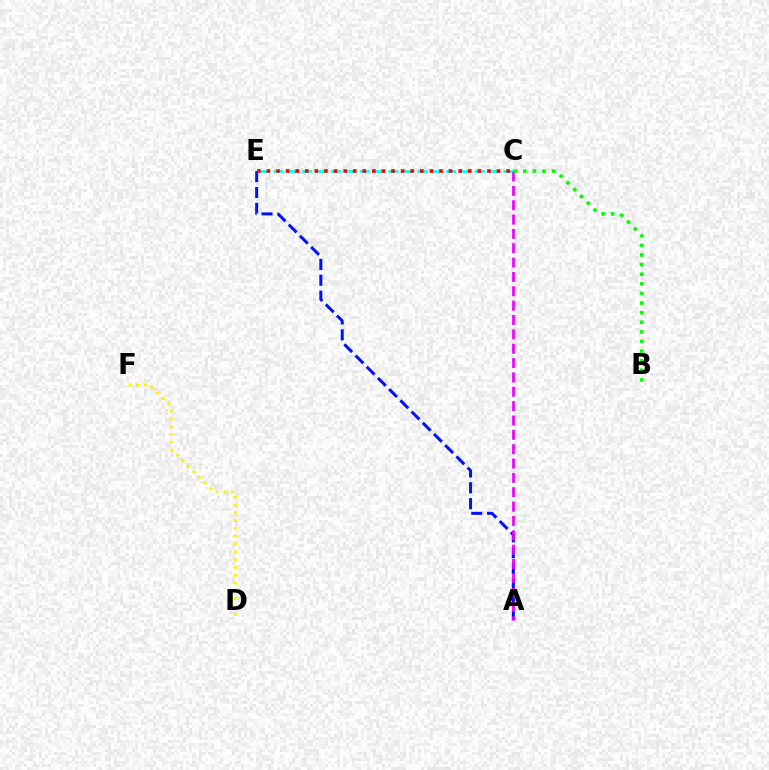{('A', 'E'): [{'color': '#0010ff', 'line_style': 'dashed', 'thickness': 2.15}], ('C', 'E'): [{'color': '#00fff6', 'line_style': 'dashed', 'thickness': 1.95}, {'color': '#ff0000', 'line_style': 'dotted', 'thickness': 2.61}], ('A', 'C'): [{'color': '#ee00ff', 'line_style': 'dashed', 'thickness': 1.95}], ('B', 'C'): [{'color': '#08ff00', 'line_style': 'dotted', 'thickness': 2.61}], ('D', 'F'): [{'color': '#fcf500', 'line_style': 'dotted', 'thickness': 2.13}]}